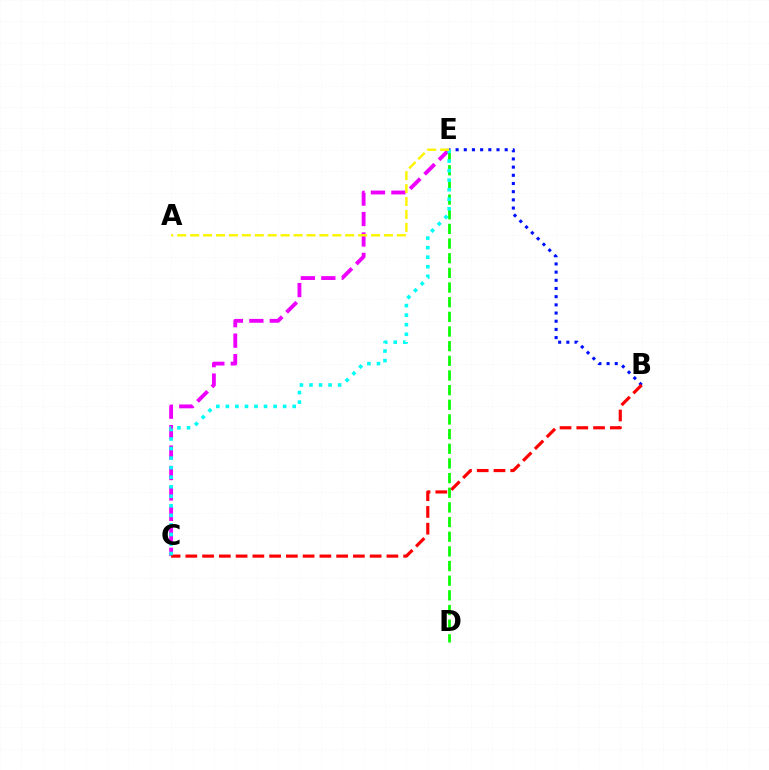{('B', 'E'): [{'color': '#0010ff', 'line_style': 'dotted', 'thickness': 2.22}], ('C', 'E'): [{'color': '#ee00ff', 'line_style': 'dashed', 'thickness': 2.78}, {'color': '#00fff6', 'line_style': 'dotted', 'thickness': 2.59}], ('B', 'C'): [{'color': '#ff0000', 'line_style': 'dashed', 'thickness': 2.28}], ('D', 'E'): [{'color': '#08ff00', 'line_style': 'dashed', 'thickness': 1.99}], ('A', 'E'): [{'color': '#fcf500', 'line_style': 'dashed', 'thickness': 1.76}]}